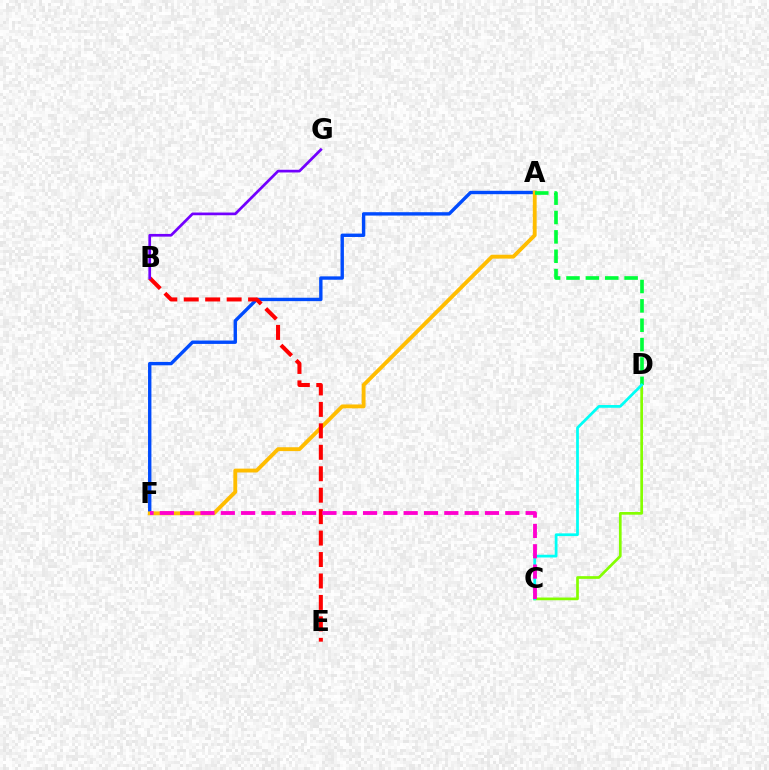{('A', 'F'): [{'color': '#004bff', 'line_style': 'solid', 'thickness': 2.44}, {'color': '#ffbd00', 'line_style': 'solid', 'thickness': 2.78}], ('C', 'D'): [{'color': '#84ff00', 'line_style': 'solid', 'thickness': 1.95}, {'color': '#00fff6', 'line_style': 'solid', 'thickness': 1.98}], ('B', 'E'): [{'color': '#ff0000', 'line_style': 'dashed', 'thickness': 2.91}], ('A', 'D'): [{'color': '#00ff39', 'line_style': 'dashed', 'thickness': 2.63}], ('B', 'G'): [{'color': '#7200ff', 'line_style': 'solid', 'thickness': 1.95}], ('C', 'F'): [{'color': '#ff00cf', 'line_style': 'dashed', 'thickness': 2.76}]}